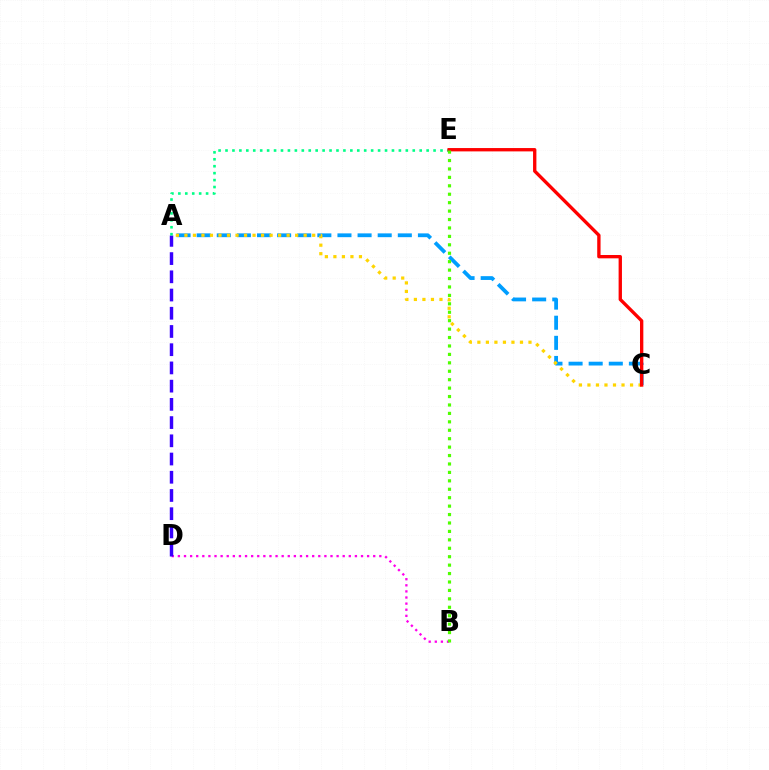{('B', 'D'): [{'color': '#ff00ed', 'line_style': 'dotted', 'thickness': 1.66}], ('A', 'C'): [{'color': '#009eff', 'line_style': 'dashed', 'thickness': 2.73}, {'color': '#ffd500', 'line_style': 'dotted', 'thickness': 2.31}], ('A', 'D'): [{'color': '#3700ff', 'line_style': 'dashed', 'thickness': 2.48}], ('A', 'E'): [{'color': '#00ff86', 'line_style': 'dotted', 'thickness': 1.88}], ('C', 'E'): [{'color': '#ff0000', 'line_style': 'solid', 'thickness': 2.4}], ('B', 'E'): [{'color': '#4fff00', 'line_style': 'dotted', 'thickness': 2.29}]}